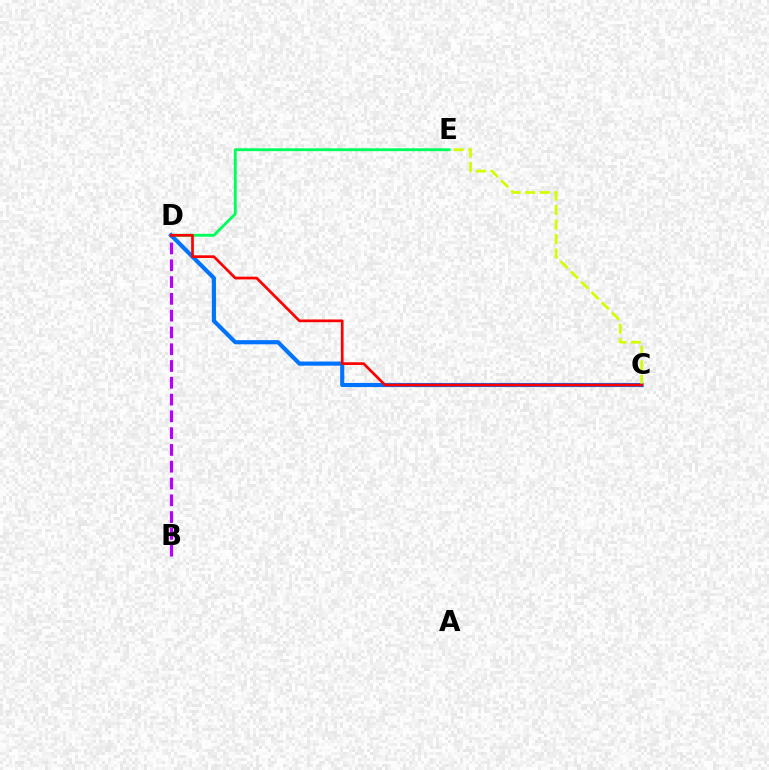{('B', 'D'): [{'color': '#b900ff', 'line_style': 'dashed', 'thickness': 2.28}], ('D', 'E'): [{'color': '#00ff5c', 'line_style': 'solid', 'thickness': 2.06}], ('C', 'D'): [{'color': '#0074ff', 'line_style': 'solid', 'thickness': 2.98}, {'color': '#ff0000', 'line_style': 'solid', 'thickness': 1.95}], ('C', 'E'): [{'color': '#d1ff00', 'line_style': 'dashed', 'thickness': 1.97}]}